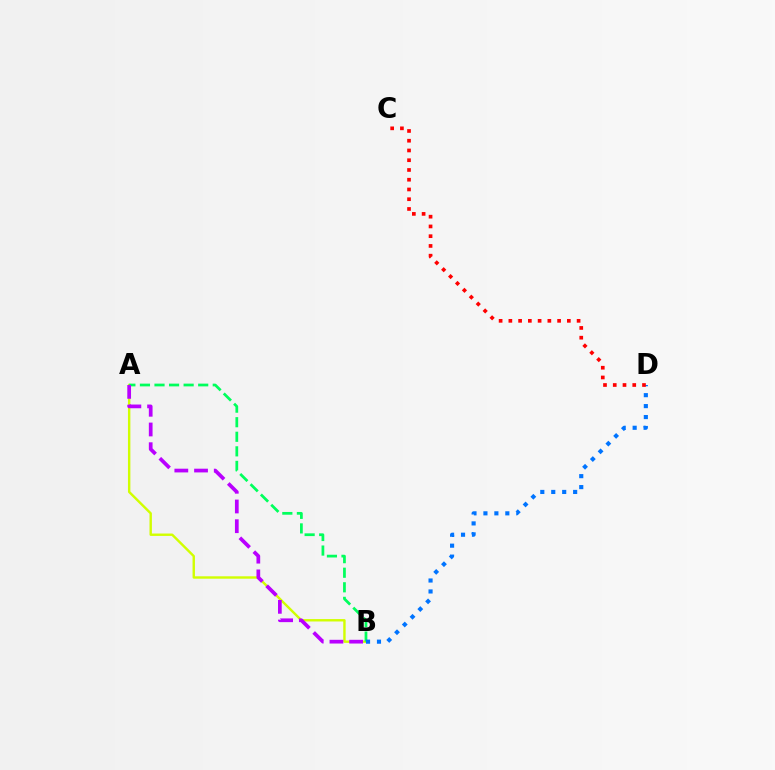{('A', 'B'): [{'color': '#d1ff00', 'line_style': 'solid', 'thickness': 1.73}, {'color': '#00ff5c', 'line_style': 'dashed', 'thickness': 1.98}, {'color': '#b900ff', 'line_style': 'dashed', 'thickness': 2.68}], ('B', 'D'): [{'color': '#0074ff', 'line_style': 'dotted', 'thickness': 2.97}], ('C', 'D'): [{'color': '#ff0000', 'line_style': 'dotted', 'thickness': 2.65}]}